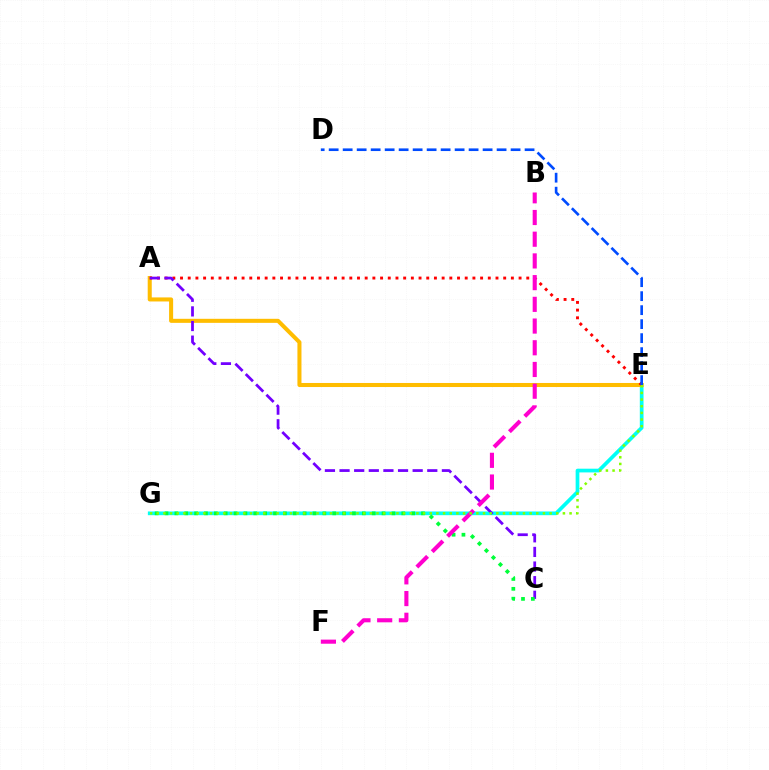{('E', 'G'): [{'color': '#00fff6', 'line_style': 'solid', 'thickness': 2.68}, {'color': '#84ff00', 'line_style': 'dotted', 'thickness': 1.81}], ('A', 'E'): [{'color': '#ffbd00', 'line_style': 'solid', 'thickness': 2.91}, {'color': '#ff0000', 'line_style': 'dotted', 'thickness': 2.09}], ('A', 'C'): [{'color': '#7200ff', 'line_style': 'dashed', 'thickness': 1.99}], ('D', 'E'): [{'color': '#004bff', 'line_style': 'dashed', 'thickness': 1.9}], ('C', 'G'): [{'color': '#00ff39', 'line_style': 'dotted', 'thickness': 2.68}], ('B', 'F'): [{'color': '#ff00cf', 'line_style': 'dashed', 'thickness': 2.95}]}